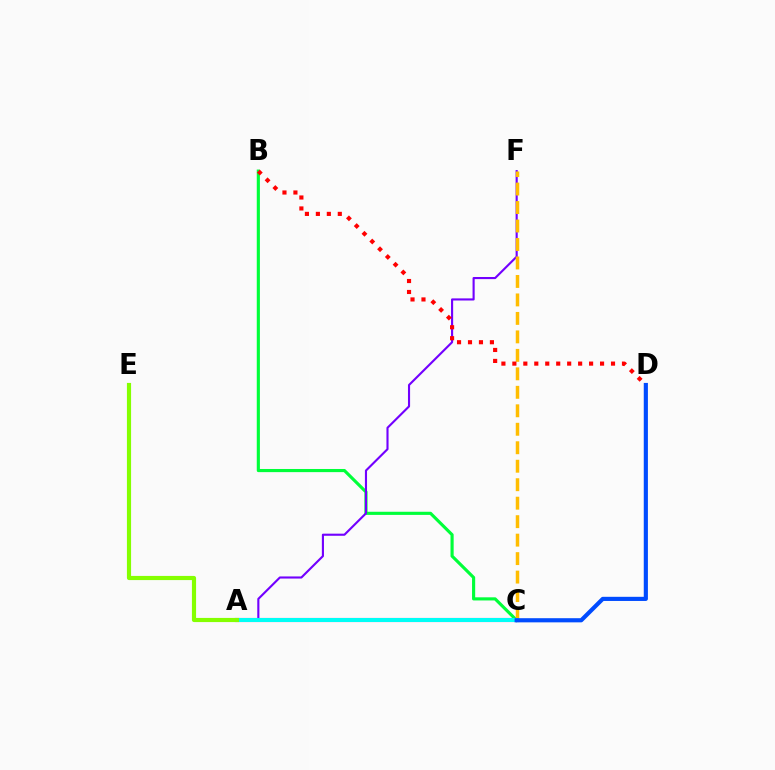{('B', 'C'): [{'color': '#00ff39', 'line_style': 'solid', 'thickness': 2.26}], ('A', 'C'): [{'color': '#ff00cf', 'line_style': 'solid', 'thickness': 2.95}, {'color': '#00fff6', 'line_style': 'solid', 'thickness': 2.91}], ('A', 'F'): [{'color': '#7200ff', 'line_style': 'solid', 'thickness': 1.53}], ('C', 'F'): [{'color': '#ffbd00', 'line_style': 'dashed', 'thickness': 2.51}], ('A', 'E'): [{'color': '#84ff00', 'line_style': 'solid', 'thickness': 2.99}], ('C', 'D'): [{'color': '#004bff', 'line_style': 'solid', 'thickness': 2.98}], ('B', 'D'): [{'color': '#ff0000', 'line_style': 'dotted', 'thickness': 2.98}]}